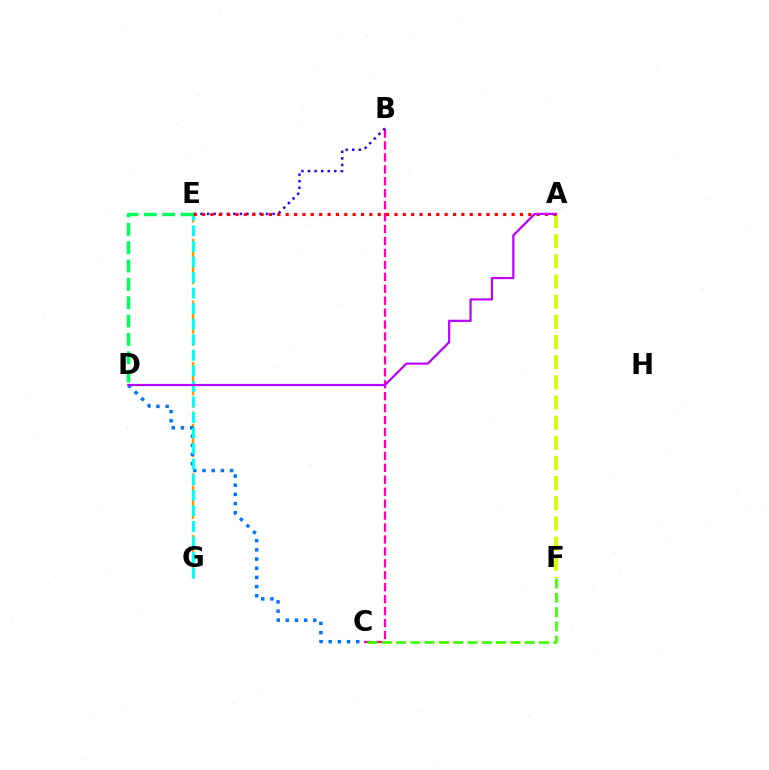{('E', 'G'): [{'color': '#ff9400', 'line_style': 'dashed', 'thickness': 1.68}, {'color': '#00fff6', 'line_style': 'dashed', 'thickness': 2.11}], ('B', 'C'): [{'color': '#ff00ac', 'line_style': 'dashed', 'thickness': 1.62}], ('C', 'D'): [{'color': '#0074ff', 'line_style': 'dotted', 'thickness': 2.5}], ('A', 'F'): [{'color': '#d1ff00', 'line_style': 'dashed', 'thickness': 2.74}], ('C', 'F'): [{'color': '#3dff00', 'line_style': 'dashed', 'thickness': 1.94}], ('B', 'E'): [{'color': '#2500ff', 'line_style': 'dotted', 'thickness': 1.78}], ('A', 'E'): [{'color': '#ff0000', 'line_style': 'dotted', 'thickness': 2.27}], ('A', 'D'): [{'color': '#b900ff', 'line_style': 'solid', 'thickness': 1.58}], ('D', 'E'): [{'color': '#00ff5c', 'line_style': 'dashed', 'thickness': 2.49}]}